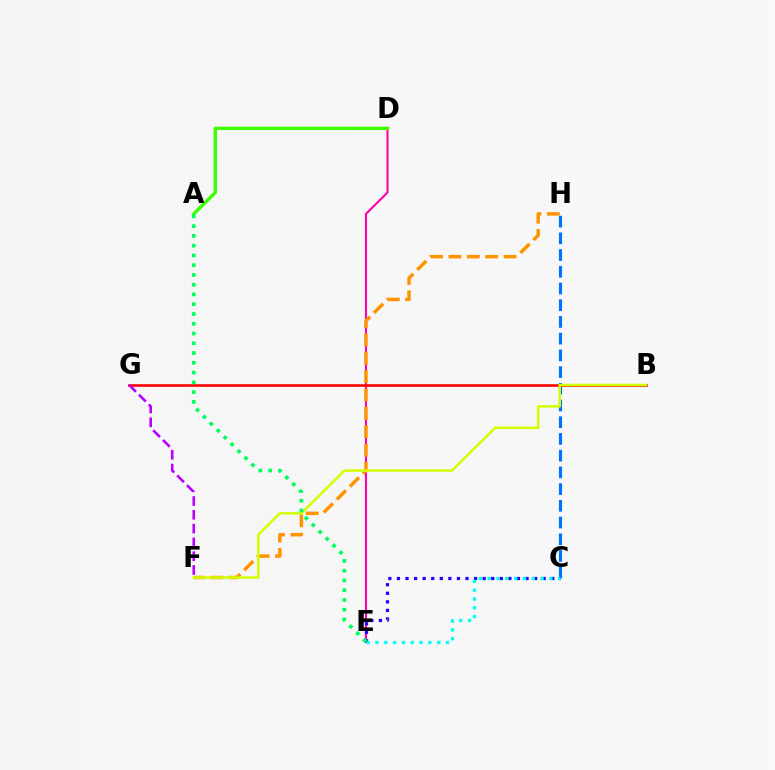{('D', 'E'): [{'color': '#ff00ac', 'line_style': 'solid', 'thickness': 1.5}], ('F', 'H'): [{'color': '#ff9400', 'line_style': 'dashed', 'thickness': 2.5}], ('C', 'H'): [{'color': '#0074ff', 'line_style': 'dashed', 'thickness': 2.27}], ('C', 'E'): [{'color': '#2500ff', 'line_style': 'dotted', 'thickness': 2.33}, {'color': '#00fff6', 'line_style': 'dotted', 'thickness': 2.39}], ('B', 'G'): [{'color': '#ff0000', 'line_style': 'solid', 'thickness': 1.88}], ('F', 'G'): [{'color': '#b900ff', 'line_style': 'dashed', 'thickness': 1.88}], ('B', 'F'): [{'color': '#d1ff00', 'line_style': 'solid', 'thickness': 1.81}], ('A', 'D'): [{'color': '#3dff00', 'line_style': 'solid', 'thickness': 2.44}], ('A', 'E'): [{'color': '#00ff5c', 'line_style': 'dotted', 'thickness': 2.65}]}